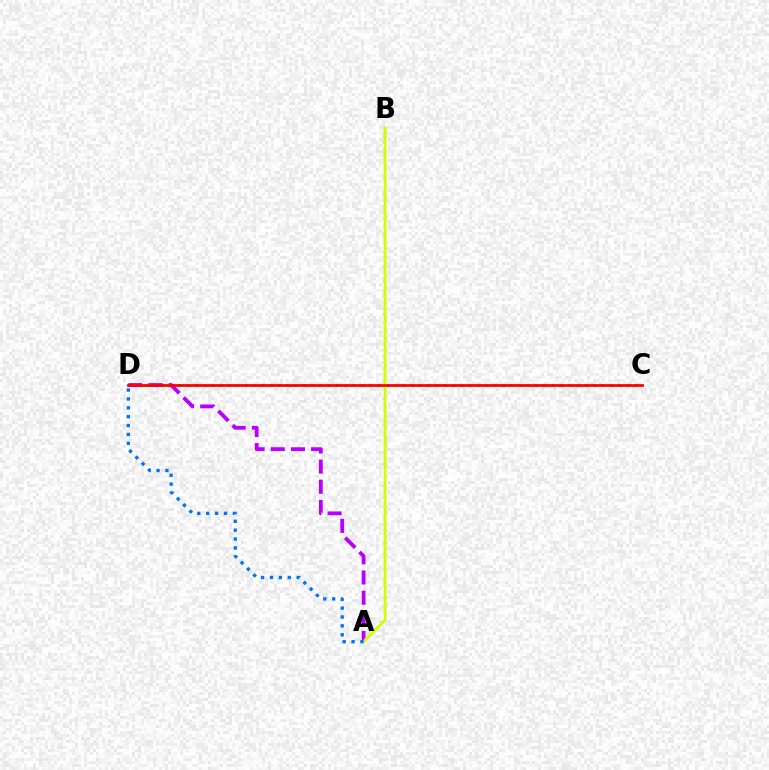{('C', 'D'): [{'color': '#00ff5c', 'line_style': 'dotted', 'thickness': 2.25}, {'color': '#ff0000', 'line_style': 'solid', 'thickness': 1.98}], ('A', 'D'): [{'color': '#b900ff', 'line_style': 'dashed', 'thickness': 2.74}, {'color': '#0074ff', 'line_style': 'dotted', 'thickness': 2.41}], ('A', 'B'): [{'color': '#d1ff00', 'line_style': 'solid', 'thickness': 2.03}]}